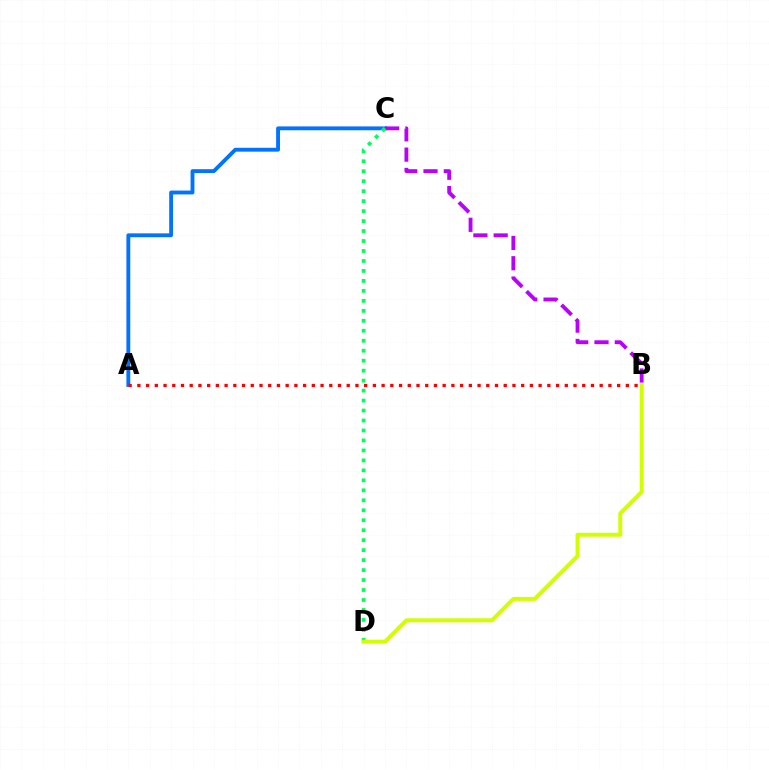{('A', 'C'): [{'color': '#0074ff', 'line_style': 'solid', 'thickness': 2.78}], ('B', 'C'): [{'color': '#b900ff', 'line_style': 'dashed', 'thickness': 2.76}], ('A', 'B'): [{'color': '#ff0000', 'line_style': 'dotted', 'thickness': 2.37}], ('C', 'D'): [{'color': '#00ff5c', 'line_style': 'dotted', 'thickness': 2.71}], ('B', 'D'): [{'color': '#d1ff00', 'line_style': 'solid', 'thickness': 2.85}]}